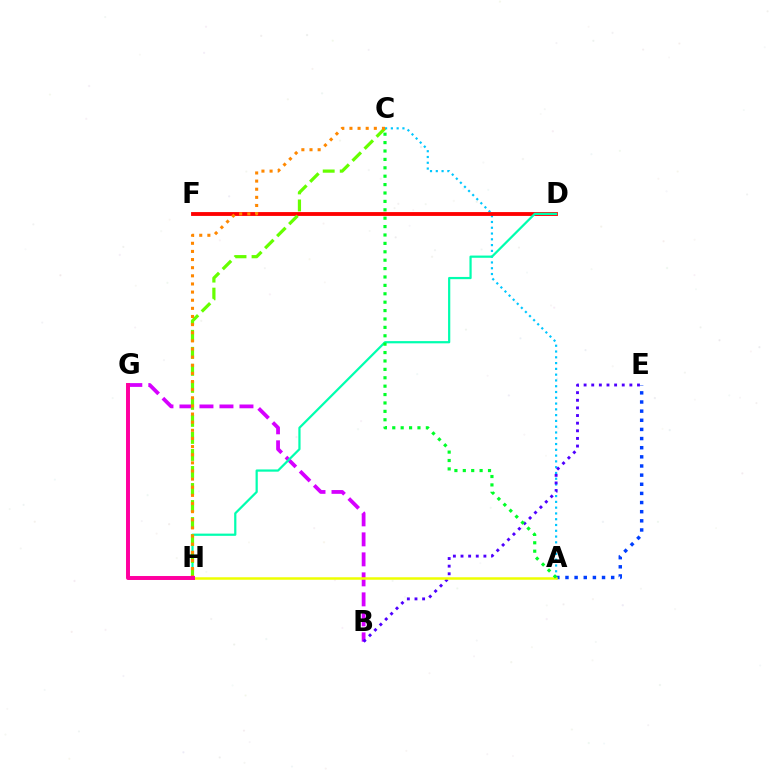{('A', 'E'): [{'color': '#003fff', 'line_style': 'dotted', 'thickness': 2.48}], ('B', 'G'): [{'color': '#d600ff', 'line_style': 'dashed', 'thickness': 2.72}], ('A', 'C'): [{'color': '#00c7ff', 'line_style': 'dotted', 'thickness': 1.57}, {'color': '#00ff27', 'line_style': 'dotted', 'thickness': 2.28}], ('B', 'E'): [{'color': '#4f00ff', 'line_style': 'dotted', 'thickness': 2.07}], ('D', 'F'): [{'color': '#ff0000', 'line_style': 'solid', 'thickness': 2.77}], ('A', 'H'): [{'color': '#eeff00', 'line_style': 'solid', 'thickness': 1.8}], ('D', 'H'): [{'color': '#00ffaf', 'line_style': 'solid', 'thickness': 1.6}], ('C', 'H'): [{'color': '#66ff00', 'line_style': 'dashed', 'thickness': 2.31}, {'color': '#ff8800', 'line_style': 'dotted', 'thickness': 2.21}], ('G', 'H'): [{'color': '#ff00a0', 'line_style': 'solid', 'thickness': 2.85}]}